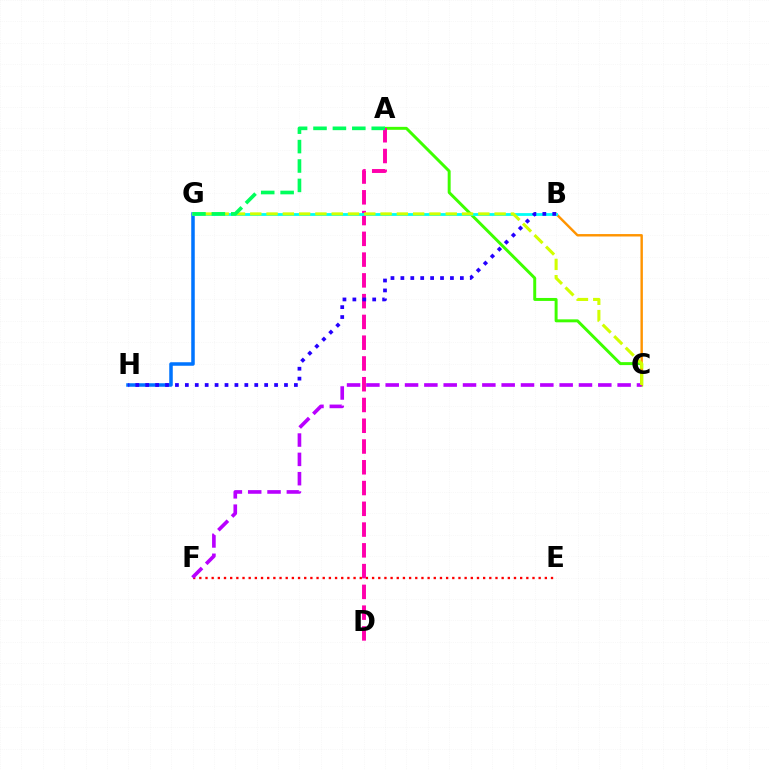{('E', 'F'): [{'color': '#ff0000', 'line_style': 'dotted', 'thickness': 1.68}], ('G', 'H'): [{'color': '#0074ff', 'line_style': 'solid', 'thickness': 2.53}], ('A', 'C'): [{'color': '#3dff00', 'line_style': 'solid', 'thickness': 2.13}], ('A', 'D'): [{'color': '#ff00ac', 'line_style': 'dashed', 'thickness': 2.82}], ('B', 'C'): [{'color': '#ff9400', 'line_style': 'solid', 'thickness': 1.75}], ('C', 'F'): [{'color': '#b900ff', 'line_style': 'dashed', 'thickness': 2.63}], ('B', 'G'): [{'color': '#00fff6', 'line_style': 'solid', 'thickness': 2.02}], ('B', 'H'): [{'color': '#2500ff', 'line_style': 'dotted', 'thickness': 2.69}], ('C', 'G'): [{'color': '#d1ff00', 'line_style': 'dashed', 'thickness': 2.21}], ('A', 'G'): [{'color': '#00ff5c', 'line_style': 'dashed', 'thickness': 2.64}]}